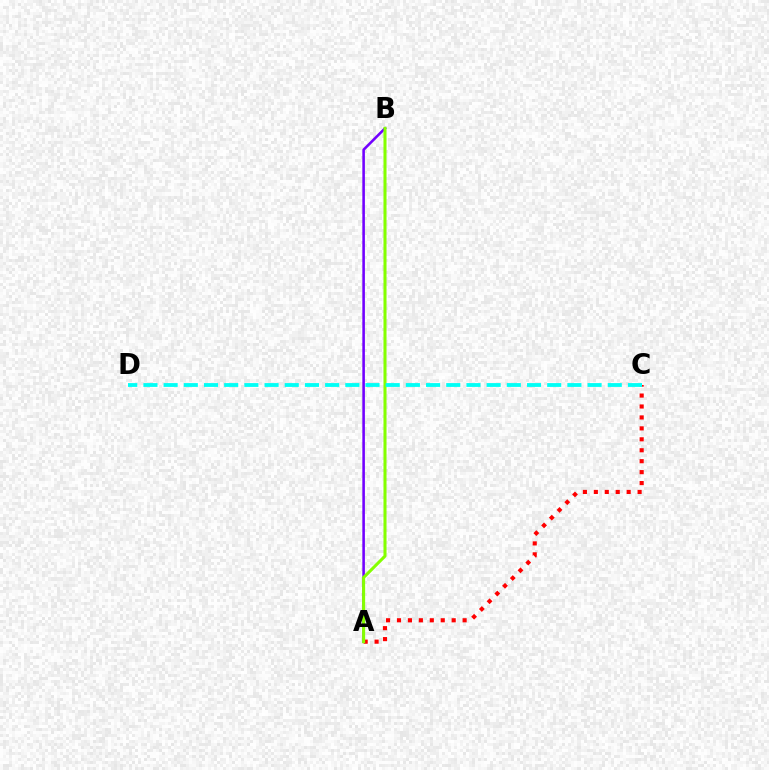{('A', 'B'): [{'color': '#7200ff', 'line_style': 'solid', 'thickness': 1.85}, {'color': '#84ff00', 'line_style': 'solid', 'thickness': 2.19}], ('A', 'C'): [{'color': '#ff0000', 'line_style': 'dotted', 'thickness': 2.97}], ('C', 'D'): [{'color': '#00fff6', 'line_style': 'dashed', 'thickness': 2.74}]}